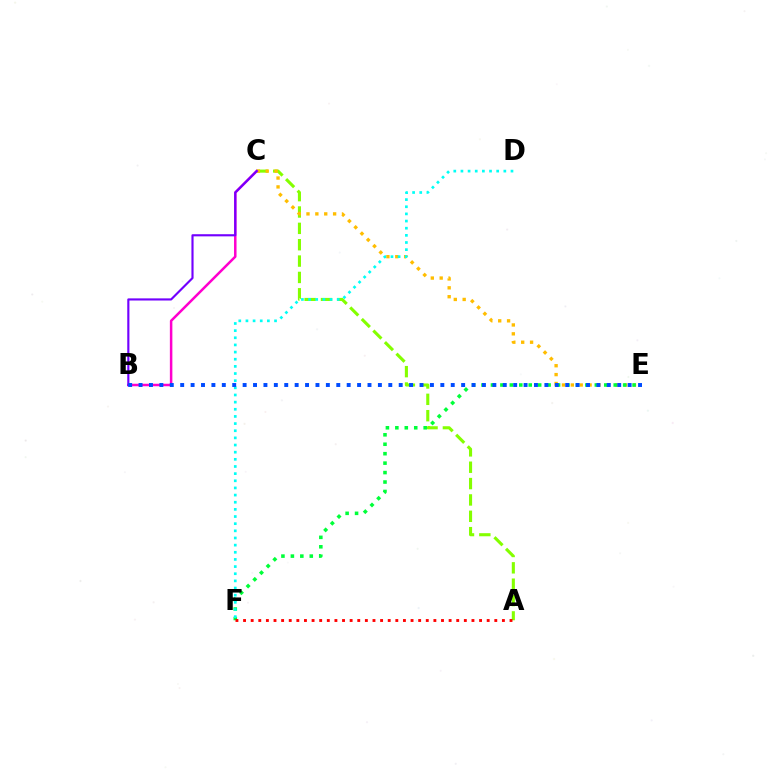{('A', 'C'): [{'color': '#84ff00', 'line_style': 'dashed', 'thickness': 2.22}], ('C', 'E'): [{'color': '#ffbd00', 'line_style': 'dotted', 'thickness': 2.41}], ('B', 'C'): [{'color': '#ff00cf', 'line_style': 'solid', 'thickness': 1.8}, {'color': '#7200ff', 'line_style': 'solid', 'thickness': 1.54}], ('E', 'F'): [{'color': '#00ff39', 'line_style': 'dotted', 'thickness': 2.57}], ('D', 'F'): [{'color': '#00fff6', 'line_style': 'dotted', 'thickness': 1.94}], ('B', 'E'): [{'color': '#004bff', 'line_style': 'dotted', 'thickness': 2.83}], ('A', 'F'): [{'color': '#ff0000', 'line_style': 'dotted', 'thickness': 2.07}]}